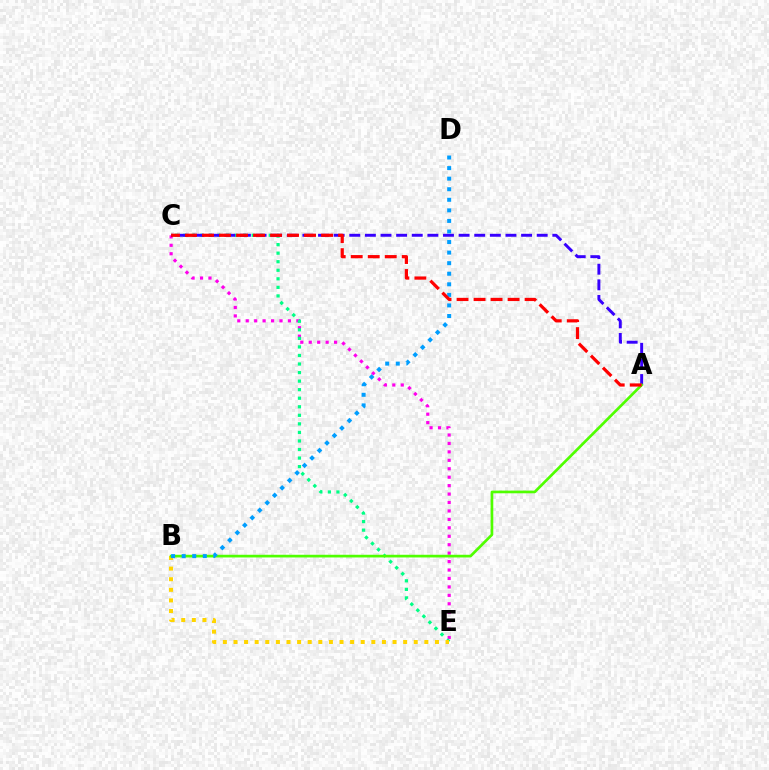{('C', 'E'): [{'color': '#ff00ed', 'line_style': 'dotted', 'thickness': 2.29}, {'color': '#00ff86', 'line_style': 'dotted', 'thickness': 2.32}], ('A', 'C'): [{'color': '#3700ff', 'line_style': 'dashed', 'thickness': 2.12}, {'color': '#ff0000', 'line_style': 'dashed', 'thickness': 2.31}], ('B', 'E'): [{'color': '#ffd500', 'line_style': 'dotted', 'thickness': 2.88}], ('A', 'B'): [{'color': '#4fff00', 'line_style': 'solid', 'thickness': 1.93}], ('B', 'D'): [{'color': '#009eff', 'line_style': 'dotted', 'thickness': 2.87}]}